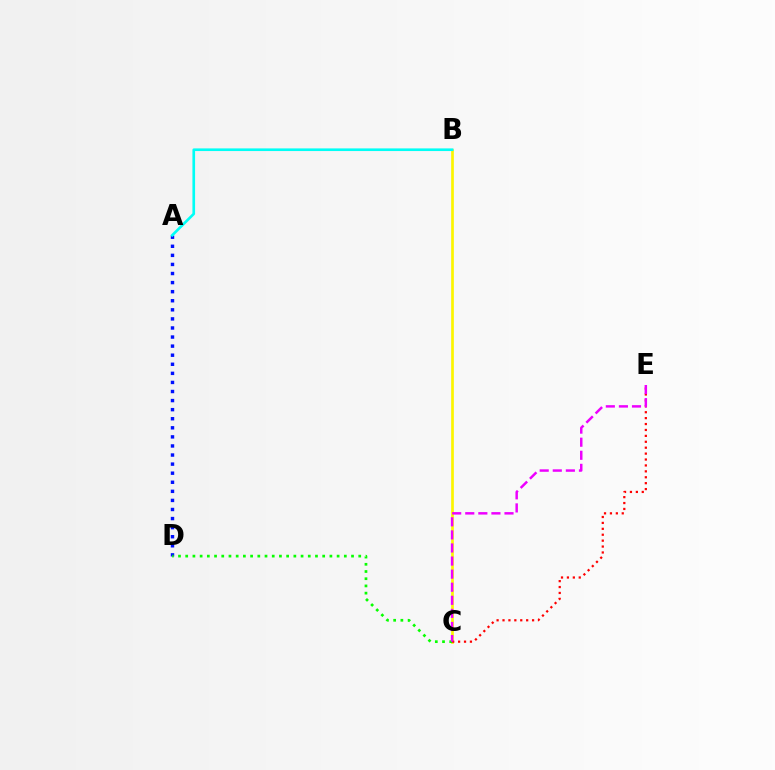{('B', 'C'): [{'color': '#fcf500', 'line_style': 'solid', 'thickness': 1.94}], ('A', 'D'): [{'color': '#0010ff', 'line_style': 'dotted', 'thickness': 2.47}], ('C', 'D'): [{'color': '#08ff00', 'line_style': 'dotted', 'thickness': 1.96}], ('C', 'E'): [{'color': '#ff0000', 'line_style': 'dotted', 'thickness': 1.61}, {'color': '#ee00ff', 'line_style': 'dashed', 'thickness': 1.78}], ('A', 'B'): [{'color': '#00fff6', 'line_style': 'solid', 'thickness': 1.91}]}